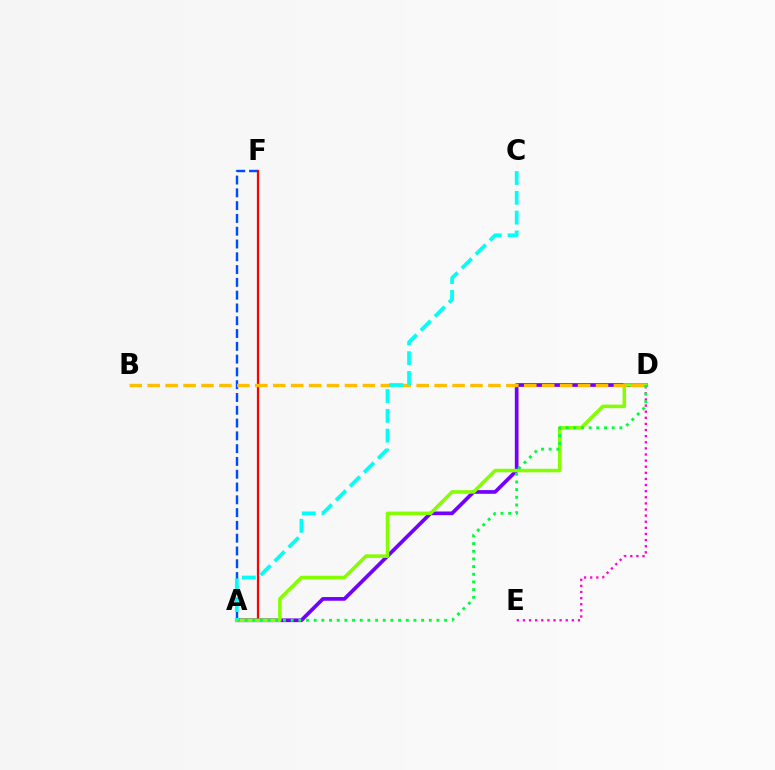{('A', 'F'): [{'color': '#ff0000', 'line_style': 'solid', 'thickness': 1.61}, {'color': '#004bff', 'line_style': 'dashed', 'thickness': 1.74}], ('A', 'D'): [{'color': '#7200ff', 'line_style': 'solid', 'thickness': 2.66}, {'color': '#84ff00', 'line_style': 'solid', 'thickness': 2.54}, {'color': '#00ff39', 'line_style': 'dotted', 'thickness': 2.09}], ('D', 'E'): [{'color': '#ff00cf', 'line_style': 'dotted', 'thickness': 1.66}], ('B', 'D'): [{'color': '#ffbd00', 'line_style': 'dashed', 'thickness': 2.44}], ('A', 'C'): [{'color': '#00fff6', 'line_style': 'dashed', 'thickness': 2.69}]}